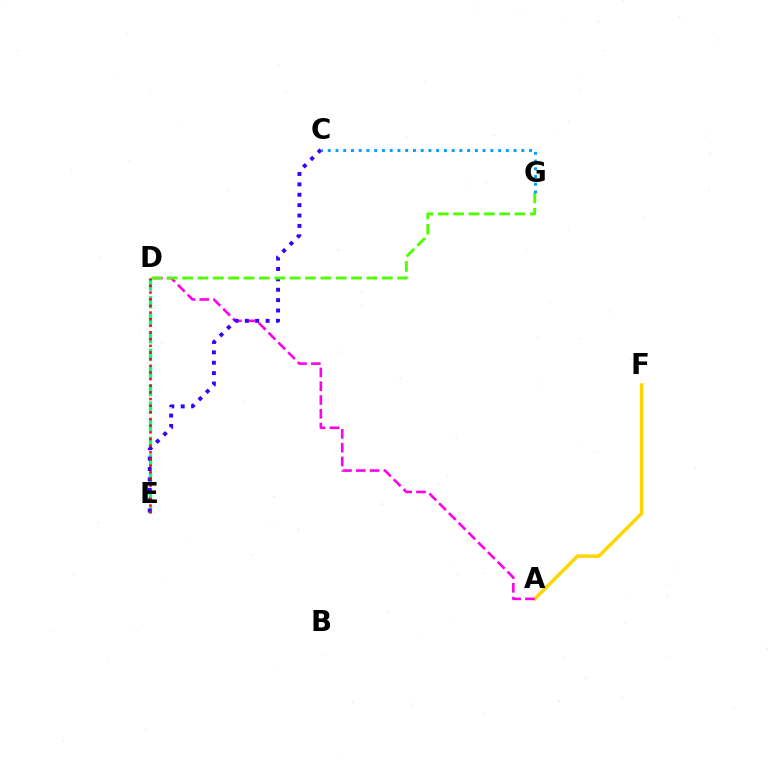{('A', 'F'): [{'color': '#ffd500', 'line_style': 'solid', 'thickness': 2.52}], ('A', 'D'): [{'color': '#ff00ed', 'line_style': 'dashed', 'thickness': 1.88}], ('D', 'E'): [{'color': '#00ff86', 'line_style': 'dashed', 'thickness': 2.39}, {'color': '#ff0000', 'line_style': 'dotted', 'thickness': 1.81}], ('C', 'E'): [{'color': '#3700ff', 'line_style': 'dotted', 'thickness': 2.82}], ('D', 'G'): [{'color': '#4fff00', 'line_style': 'dashed', 'thickness': 2.09}], ('C', 'G'): [{'color': '#009eff', 'line_style': 'dotted', 'thickness': 2.1}]}